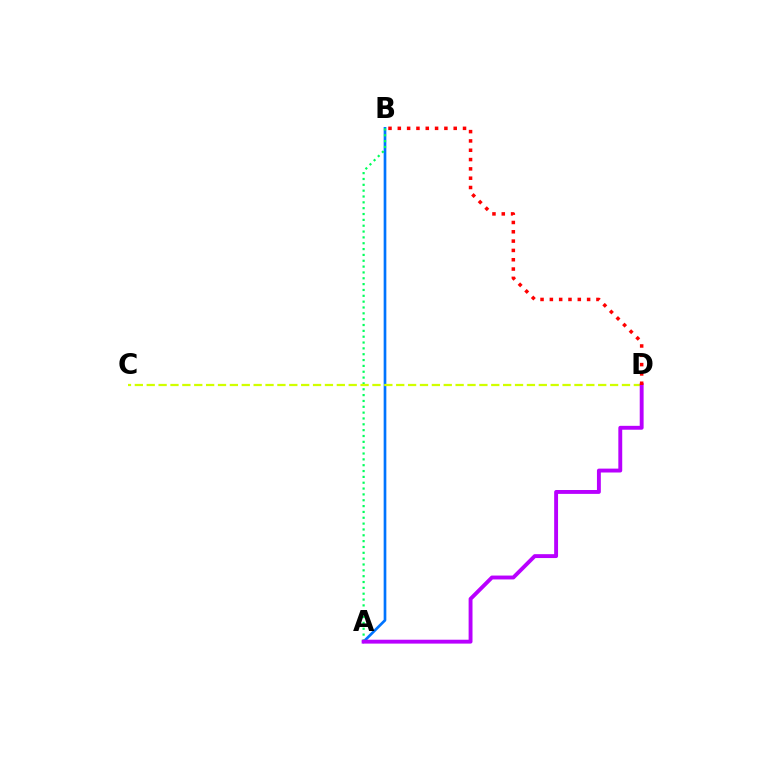{('A', 'B'): [{'color': '#0074ff', 'line_style': 'solid', 'thickness': 1.93}, {'color': '#00ff5c', 'line_style': 'dotted', 'thickness': 1.59}], ('C', 'D'): [{'color': '#d1ff00', 'line_style': 'dashed', 'thickness': 1.61}], ('A', 'D'): [{'color': '#b900ff', 'line_style': 'solid', 'thickness': 2.8}], ('B', 'D'): [{'color': '#ff0000', 'line_style': 'dotted', 'thickness': 2.53}]}